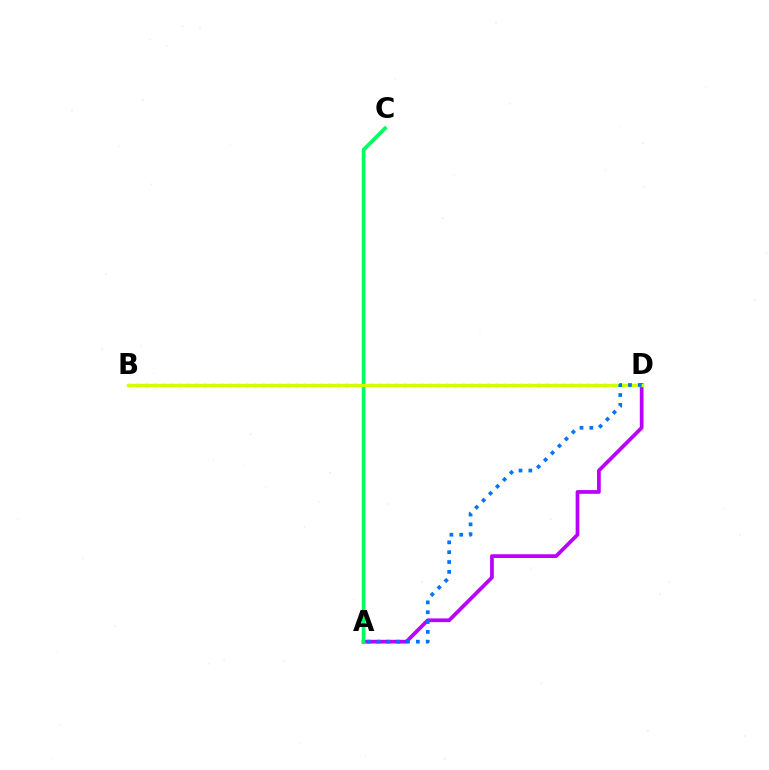{('B', 'D'): [{'color': '#ff0000', 'line_style': 'dotted', 'thickness': 2.27}, {'color': '#d1ff00', 'line_style': 'solid', 'thickness': 2.37}], ('A', 'D'): [{'color': '#b900ff', 'line_style': 'solid', 'thickness': 2.68}, {'color': '#0074ff', 'line_style': 'dotted', 'thickness': 2.67}], ('A', 'C'): [{'color': '#00ff5c', 'line_style': 'solid', 'thickness': 2.67}]}